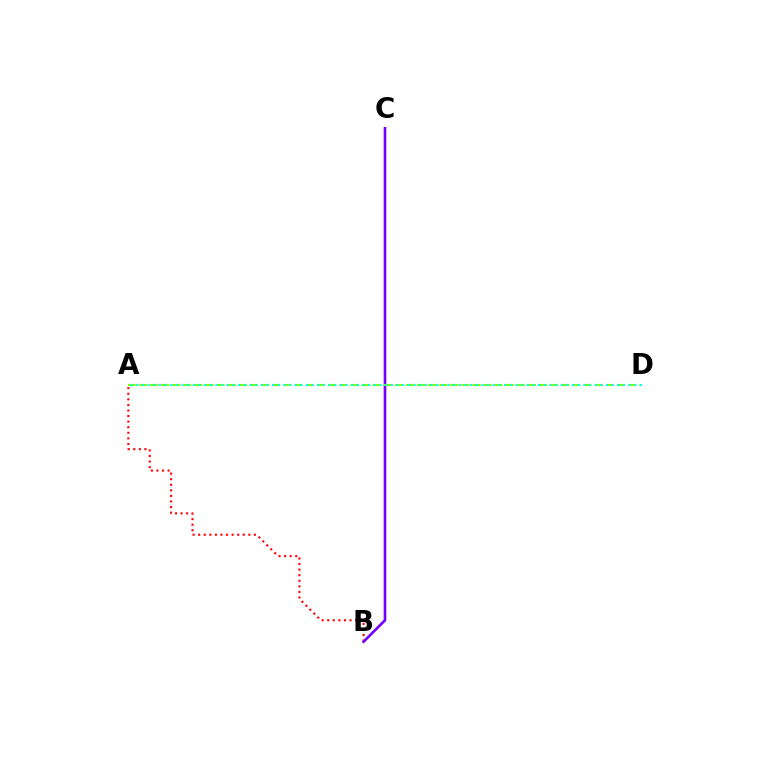{('A', 'B'): [{'color': '#ff0000', 'line_style': 'dotted', 'thickness': 1.51}], ('B', 'C'): [{'color': '#7200ff', 'line_style': 'solid', 'thickness': 1.91}], ('A', 'D'): [{'color': '#84ff00', 'line_style': 'dashed', 'thickness': 1.51}, {'color': '#00fff6', 'line_style': 'dotted', 'thickness': 1.54}]}